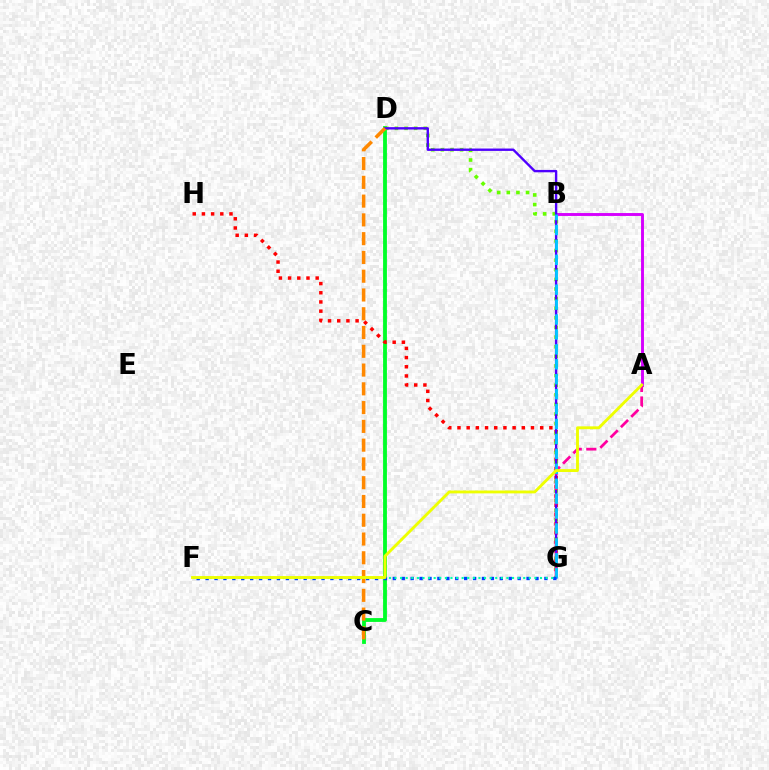{('A', 'B'): [{'color': '#d600ff', 'line_style': 'solid', 'thickness': 2.09}], ('C', 'D'): [{'color': '#00ff27', 'line_style': 'solid', 'thickness': 2.76}, {'color': '#ff8800', 'line_style': 'dashed', 'thickness': 2.55}], ('G', 'H'): [{'color': '#ff0000', 'line_style': 'dotted', 'thickness': 2.5}], ('D', 'G'): [{'color': '#66ff00', 'line_style': 'dotted', 'thickness': 2.61}, {'color': '#4f00ff', 'line_style': 'solid', 'thickness': 1.71}], ('A', 'G'): [{'color': '#ff00a0', 'line_style': 'dashed', 'thickness': 1.98}], ('B', 'G'): [{'color': '#00c7ff', 'line_style': 'dashed', 'thickness': 2.03}], ('F', 'G'): [{'color': '#003fff', 'line_style': 'dotted', 'thickness': 2.42}, {'color': '#00ffaf', 'line_style': 'dotted', 'thickness': 1.52}], ('A', 'F'): [{'color': '#eeff00', 'line_style': 'solid', 'thickness': 2.06}]}